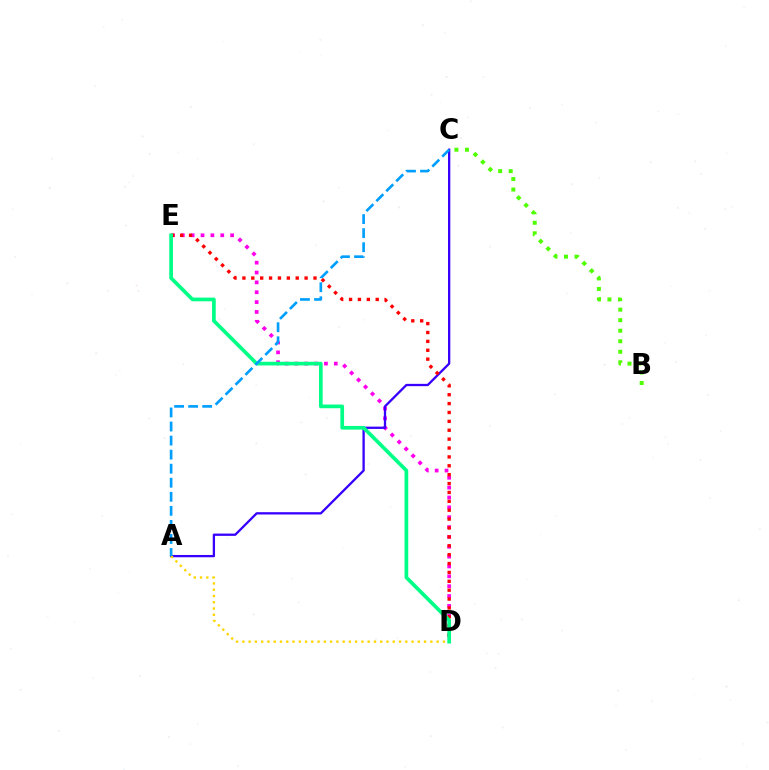{('D', 'E'): [{'color': '#ff00ed', 'line_style': 'dotted', 'thickness': 2.68}, {'color': '#ff0000', 'line_style': 'dotted', 'thickness': 2.41}, {'color': '#00ff86', 'line_style': 'solid', 'thickness': 2.66}], ('A', 'C'): [{'color': '#3700ff', 'line_style': 'solid', 'thickness': 1.66}, {'color': '#009eff', 'line_style': 'dashed', 'thickness': 1.91}], ('B', 'C'): [{'color': '#4fff00', 'line_style': 'dotted', 'thickness': 2.86}], ('A', 'D'): [{'color': '#ffd500', 'line_style': 'dotted', 'thickness': 1.7}]}